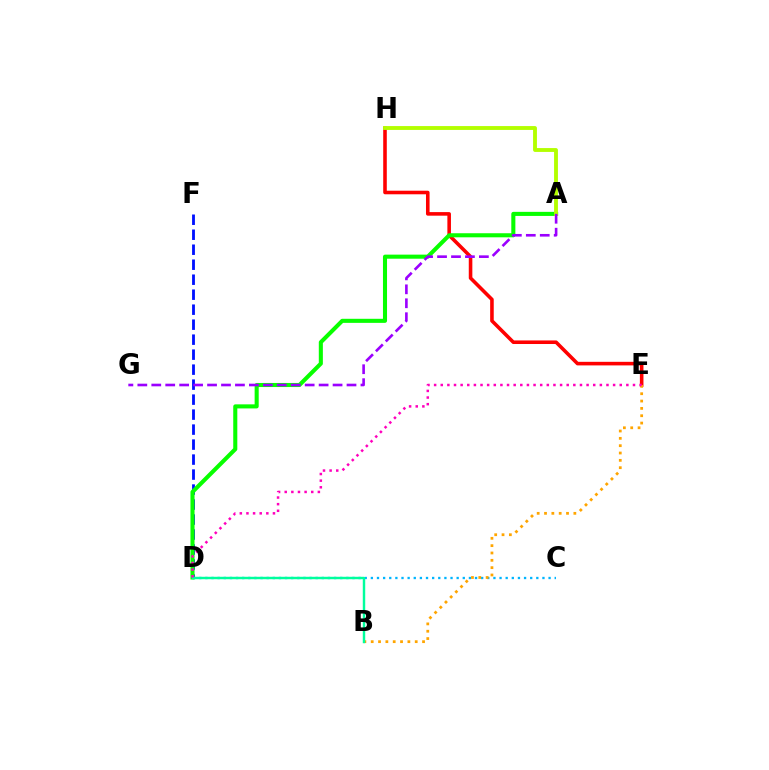{('C', 'D'): [{'color': '#00b5ff', 'line_style': 'dotted', 'thickness': 1.66}], ('E', 'H'): [{'color': '#ff0000', 'line_style': 'solid', 'thickness': 2.58}], ('D', 'F'): [{'color': '#0010ff', 'line_style': 'dashed', 'thickness': 2.04}], ('A', 'D'): [{'color': '#08ff00', 'line_style': 'solid', 'thickness': 2.93}], ('A', 'H'): [{'color': '#b3ff00', 'line_style': 'solid', 'thickness': 2.78}], ('B', 'E'): [{'color': '#ffa500', 'line_style': 'dotted', 'thickness': 1.99}], ('A', 'G'): [{'color': '#9b00ff', 'line_style': 'dashed', 'thickness': 1.89}], ('B', 'D'): [{'color': '#00ff9d', 'line_style': 'solid', 'thickness': 1.75}], ('D', 'E'): [{'color': '#ff00bd', 'line_style': 'dotted', 'thickness': 1.8}]}